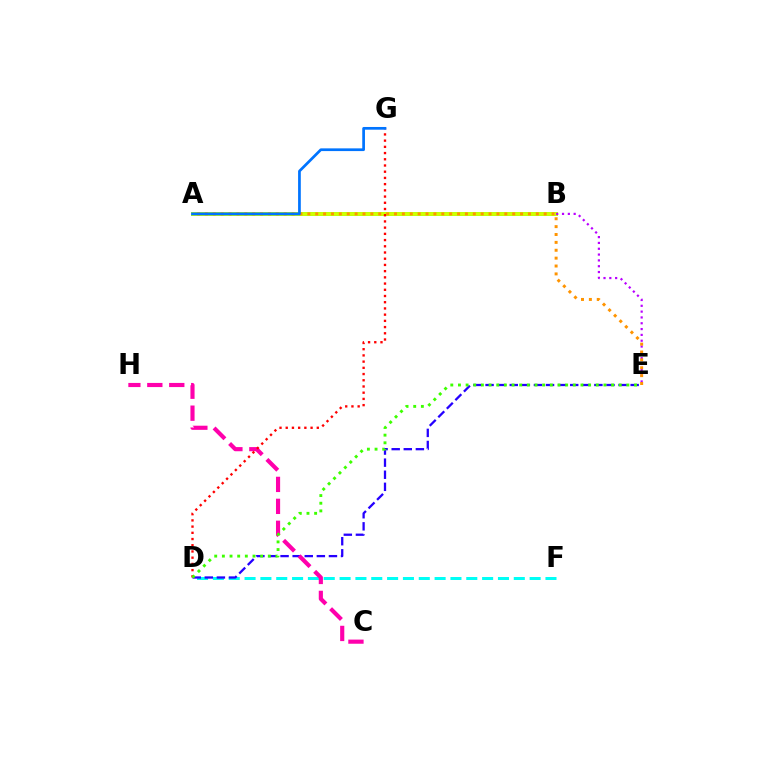{('A', 'B'): [{'color': '#00ff5c', 'line_style': 'solid', 'thickness': 2.81}, {'color': '#d1ff00', 'line_style': 'solid', 'thickness': 2.75}], ('B', 'E'): [{'color': '#b900ff', 'line_style': 'dotted', 'thickness': 1.58}], ('D', 'F'): [{'color': '#00fff6', 'line_style': 'dashed', 'thickness': 2.15}], ('D', 'E'): [{'color': '#2500ff', 'line_style': 'dashed', 'thickness': 1.64}, {'color': '#3dff00', 'line_style': 'dotted', 'thickness': 2.08}], ('C', 'H'): [{'color': '#ff00ac', 'line_style': 'dashed', 'thickness': 2.98}], ('D', 'G'): [{'color': '#ff0000', 'line_style': 'dotted', 'thickness': 1.69}], ('A', 'E'): [{'color': '#ff9400', 'line_style': 'dotted', 'thickness': 2.14}], ('A', 'G'): [{'color': '#0074ff', 'line_style': 'solid', 'thickness': 1.96}]}